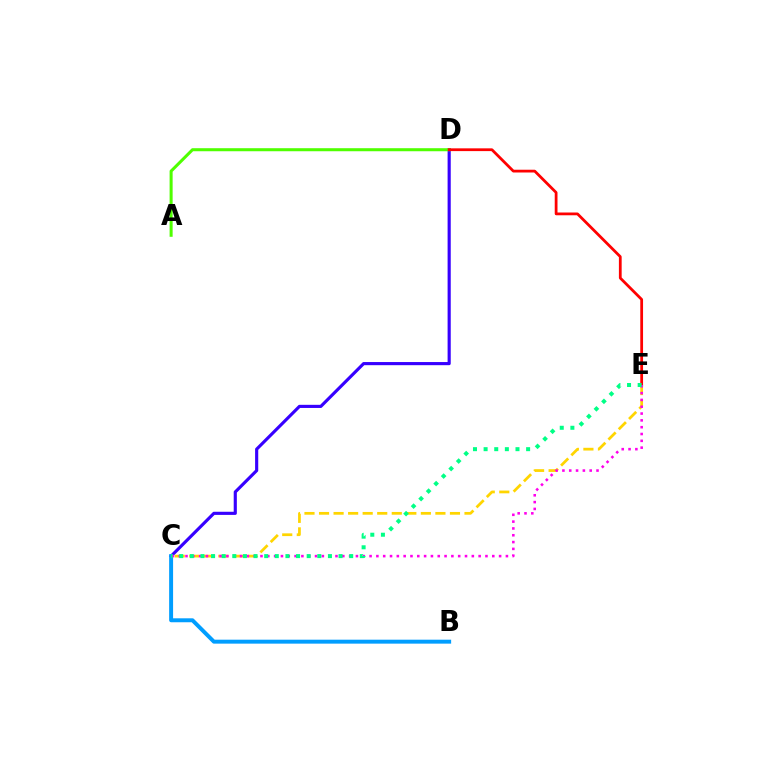{('C', 'D'): [{'color': '#3700ff', 'line_style': 'solid', 'thickness': 2.26}], ('A', 'D'): [{'color': '#4fff00', 'line_style': 'solid', 'thickness': 2.19}], ('B', 'C'): [{'color': '#009eff', 'line_style': 'solid', 'thickness': 2.84}], ('D', 'E'): [{'color': '#ff0000', 'line_style': 'solid', 'thickness': 1.99}], ('C', 'E'): [{'color': '#ffd500', 'line_style': 'dashed', 'thickness': 1.98}, {'color': '#ff00ed', 'line_style': 'dotted', 'thickness': 1.85}, {'color': '#00ff86', 'line_style': 'dotted', 'thickness': 2.89}]}